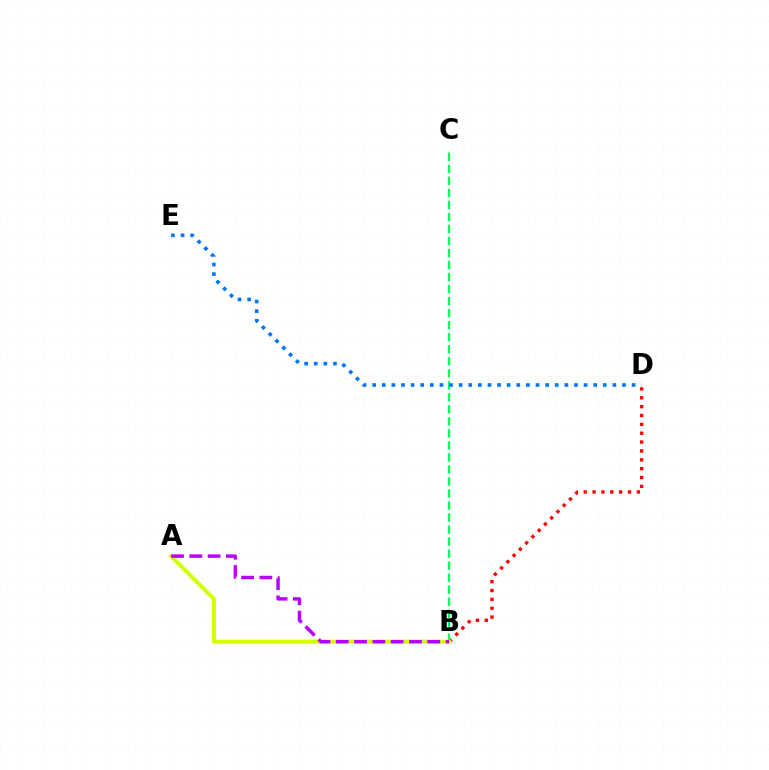{('B', 'D'): [{'color': '#ff0000', 'line_style': 'dotted', 'thickness': 2.41}], ('B', 'C'): [{'color': '#00ff5c', 'line_style': 'dashed', 'thickness': 1.63}], ('D', 'E'): [{'color': '#0074ff', 'line_style': 'dotted', 'thickness': 2.61}], ('A', 'B'): [{'color': '#d1ff00', 'line_style': 'solid', 'thickness': 2.85}, {'color': '#b900ff', 'line_style': 'dashed', 'thickness': 2.49}]}